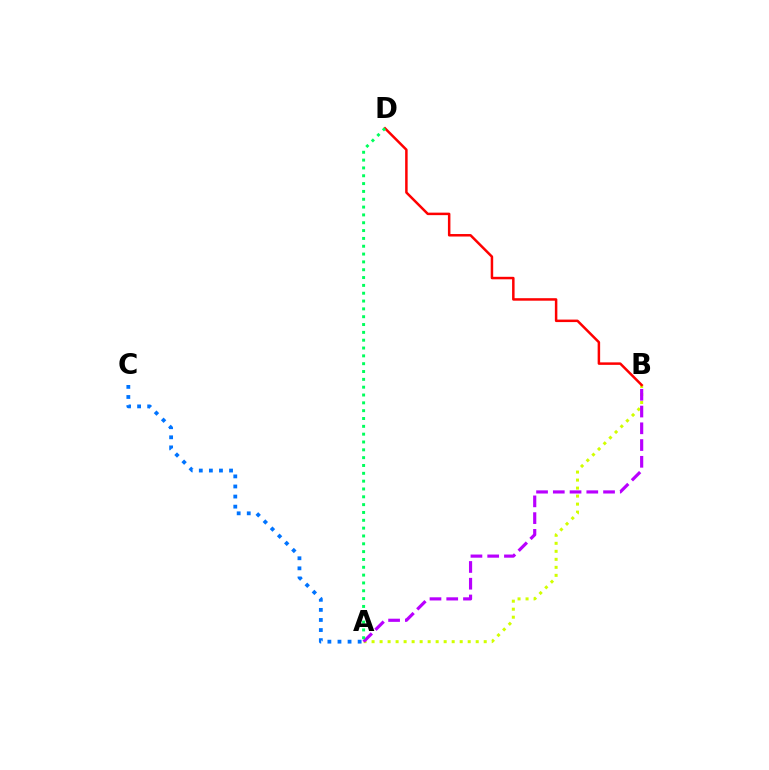{('A', 'B'): [{'color': '#d1ff00', 'line_style': 'dotted', 'thickness': 2.18}, {'color': '#b900ff', 'line_style': 'dashed', 'thickness': 2.28}], ('A', 'C'): [{'color': '#0074ff', 'line_style': 'dotted', 'thickness': 2.74}], ('B', 'D'): [{'color': '#ff0000', 'line_style': 'solid', 'thickness': 1.8}], ('A', 'D'): [{'color': '#00ff5c', 'line_style': 'dotted', 'thickness': 2.13}]}